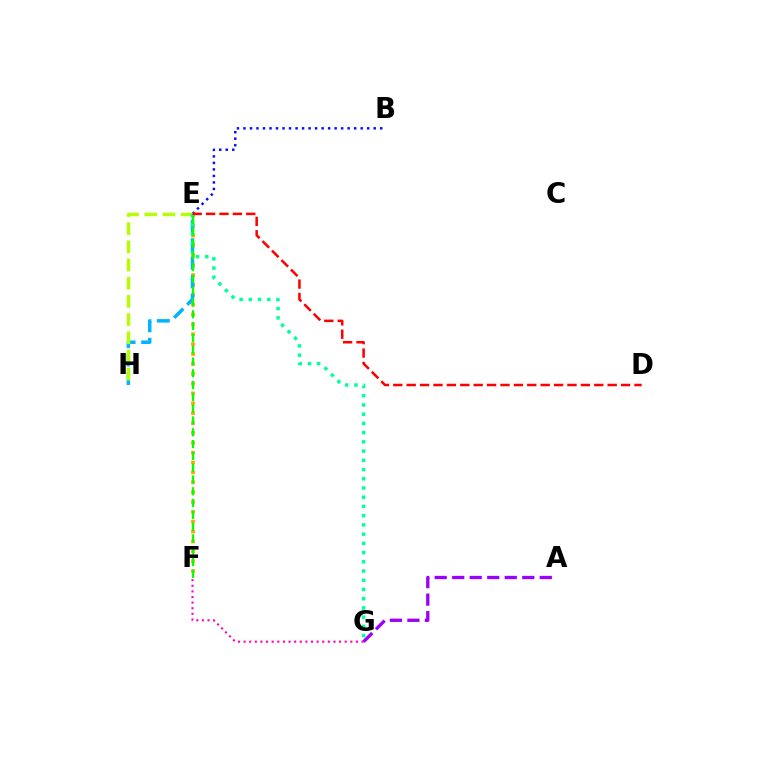{('B', 'E'): [{'color': '#0010ff', 'line_style': 'dotted', 'thickness': 1.77}], ('E', 'F'): [{'color': '#ffa500', 'line_style': 'dotted', 'thickness': 2.68}, {'color': '#08ff00', 'line_style': 'dashed', 'thickness': 1.6}], ('E', 'H'): [{'color': '#00b5ff', 'line_style': 'dashed', 'thickness': 2.52}, {'color': '#b3ff00', 'line_style': 'dashed', 'thickness': 2.47}], ('F', 'G'): [{'color': '#ff00bd', 'line_style': 'dotted', 'thickness': 1.53}], ('E', 'G'): [{'color': '#00ff9d', 'line_style': 'dotted', 'thickness': 2.51}], ('A', 'G'): [{'color': '#9b00ff', 'line_style': 'dashed', 'thickness': 2.38}], ('D', 'E'): [{'color': '#ff0000', 'line_style': 'dashed', 'thickness': 1.82}]}